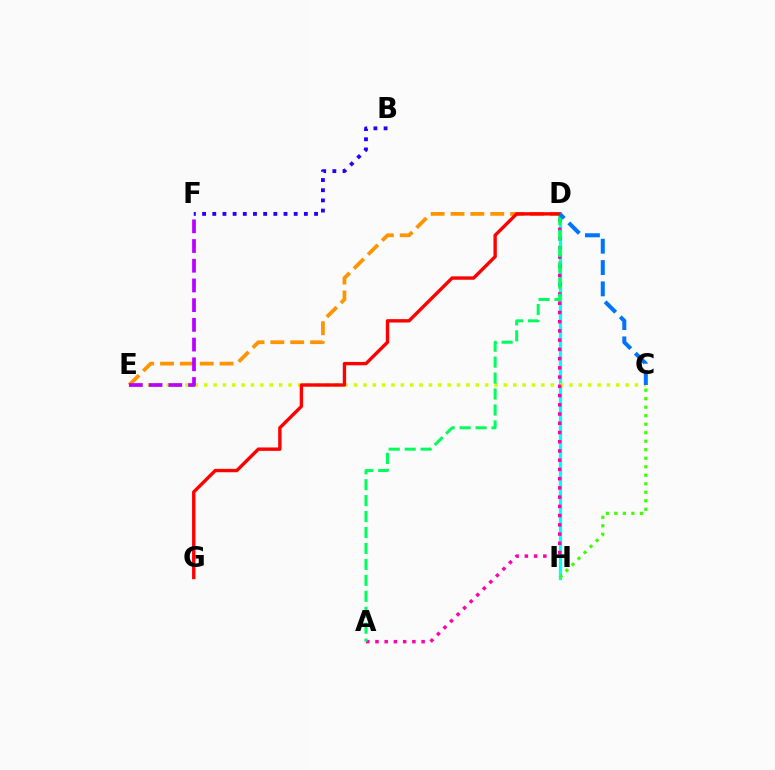{('D', 'H'): [{'color': '#00fff6', 'line_style': 'solid', 'thickness': 2.32}], ('D', 'E'): [{'color': '#ff9400', 'line_style': 'dashed', 'thickness': 2.7}], ('C', 'H'): [{'color': '#3dff00', 'line_style': 'dotted', 'thickness': 2.31}], ('C', 'E'): [{'color': '#d1ff00', 'line_style': 'dotted', 'thickness': 2.54}], ('A', 'D'): [{'color': '#ff00ac', 'line_style': 'dotted', 'thickness': 2.51}, {'color': '#00ff5c', 'line_style': 'dashed', 'thickness': 2.17}], ('E', 'F'): [{'color': '#b900ff', 'line_style': 'dashed', 'thickness': 2.68}], ('D', 'G'): [{'color': '#ff0000', 'line_style': 'solid', 'thickness': 2.43}], ('C', 'D'): [{'color': '#0074ff', 'line_style': 'dashed', 'thickness': 2.9}], ('B', 'F'): [{'color': '#2500ff', 'line_style': 'dotted', 'thickness': 2.77}]}